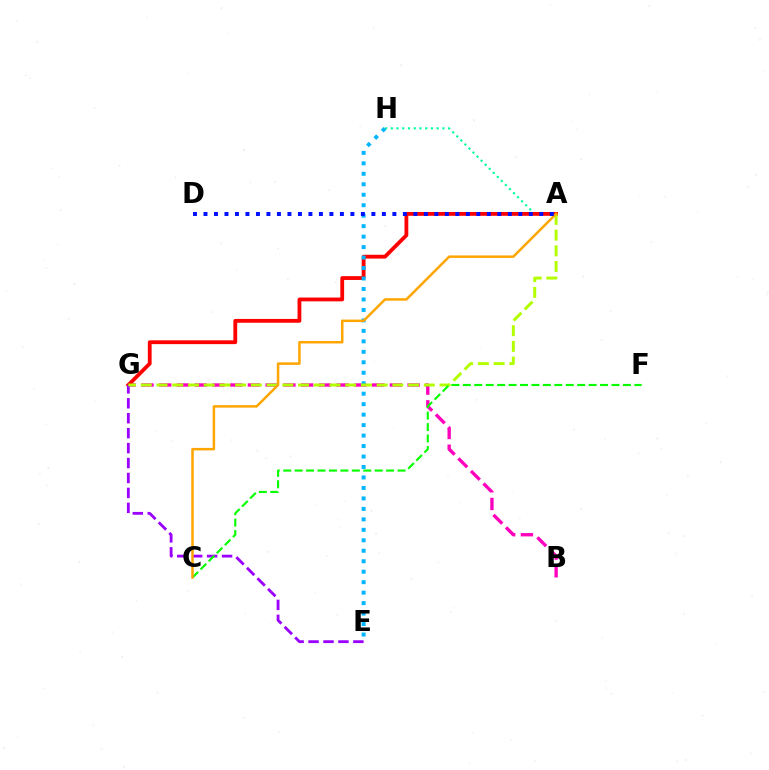{('B', 'G'): [{'color': '#ff00bd', 'line_style': 'dashed', 'thickness': 2.41}], ('A', 'H'): [{'color': '#00ff9d', 'line_style': 'dotted', 'thickness': 1.56}], ('A', 'G'): [{'color': '#ff0000', 'line_style': 'solid', 'thickness': 2.74}, {'color': '#b3ff00', 'line_style': 'dashed', 'thickness': 2.14}], ('E', 'H'): [{'color': '#00b5ff', 'line_style': 'dotted', 'thickness': 2.84}], ('E', 'G'): [{'color': '#9b00ff', 'line_style': 'dashed', 'thickness': 2.03}], ('C', 'F'): [{'color': '#08ff00', 'line_style': 'dashed', 'thickness': 1.55}], ('A', 'C'): [{'color': '#ffa500', 'line_style': 'solid', 'thickness': 1.8}], ('A', 'D'): [{'color': '#0010ff', 'line_style': 'dotted', 'thickness': 2.85}]}